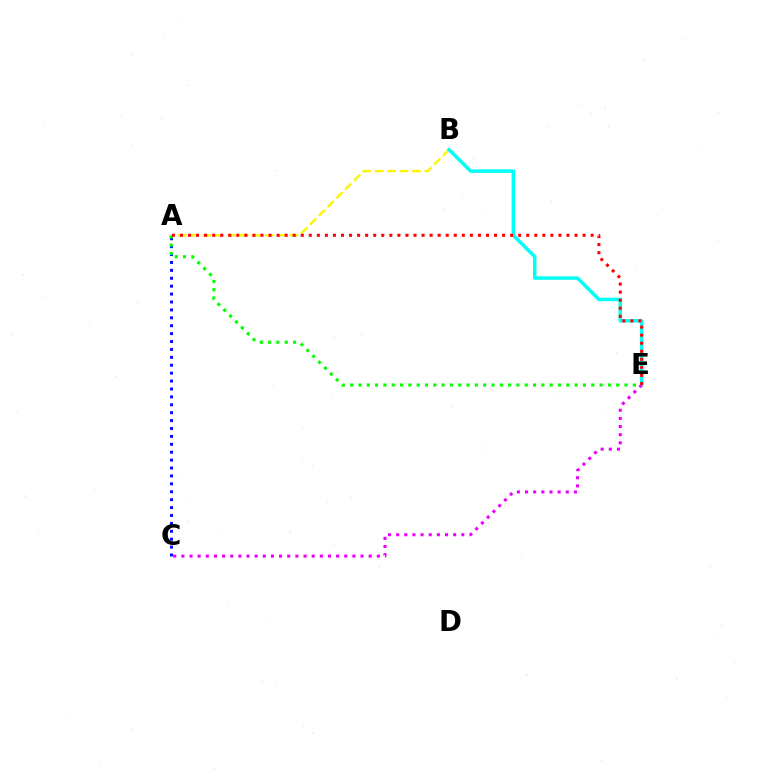{('A', 'B'): [{'color': '#fcf500', 'line_style': 'dashed', 'thickness': 1.69}], ('B', 'E'): [{'color': '#00fff6', 'line_style': 'solid', 'thickness': 2.5}], ('C', 'E'): [{'color': '#ee00ff', 'line_style': 'dotted', 'thickness': 2.21}], ('A', 'C'): [{'color': '#0010ff', 'line_style': 'dotted', 'thickness': 2.15}], ('A', 'E'): [{'color': '#08ff00', 'line_style': 'dotted', 'thickness': 2.26}, {'color': '#ff0000', 'line_style': 'dotted', 'thickness': 2.19}]}